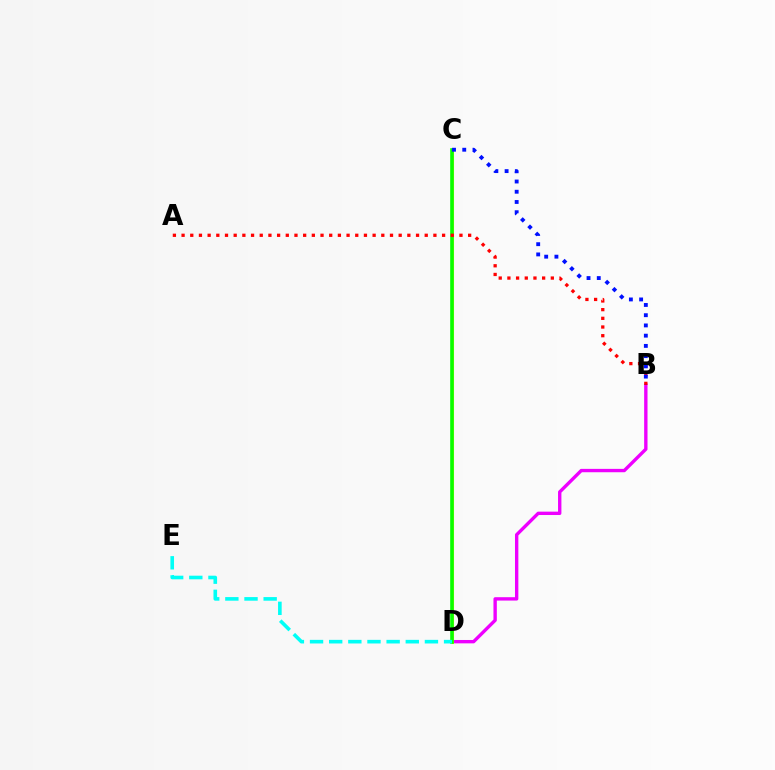{('B', 'D'): [{'color': '#ee00ff', 'line_style': 'solid', 'thickness': 2.43}], ('C', 'D'): [{'color': '#fcf500', 'line_style': 'solid', 'thickness': 2.21}, {'color': '#08ff00', 'line_style': 'solid', 'thickness': 2.6}], ('A', 'B'): [{'color': '#ff0000', 'line_style': 'dotted', 'thickness': 2.36}], ('B', 'C'): [{'color': '#0010ff', 'line_style': 'dotted', 'thickness': 2.78}], ('D', 'E'): [{'color': '#00fff6', 'line_style': 'dashed', 'thickness': 2.6}]}